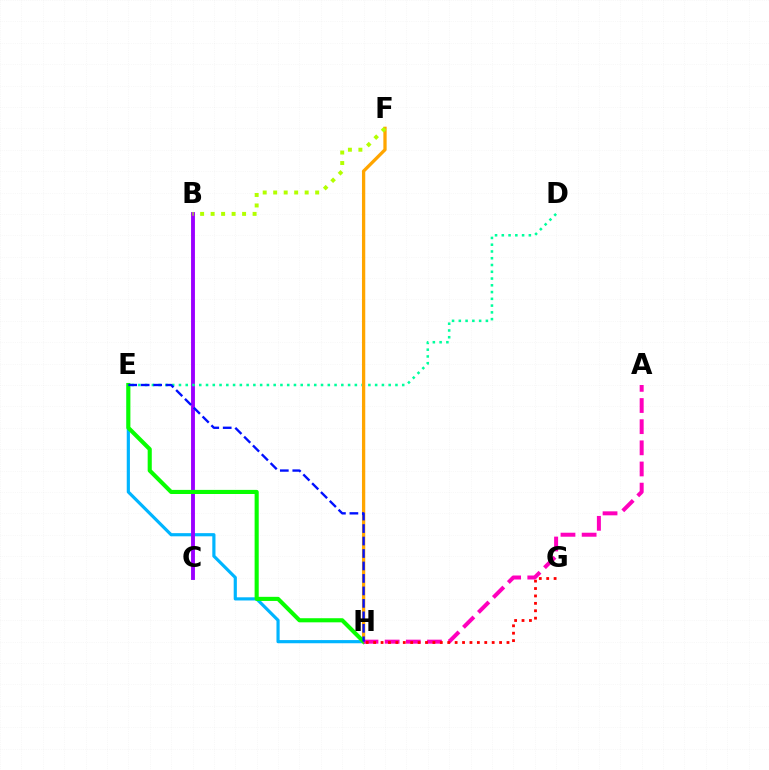{('E', 'H'): [{'color': '#00b5ff', 'line_style': 'solid', 'thickness': 2.28}, {'color': '#08ff00', 'line_style': 'solid', 'thickness': 2.96}, {'color': '#0010ff', 'line_style': 'dashed', 'thickness': 1.69}], ('B', 'C'): [{'color': '#9b00ff', 'line_style': 'solid', 'thickness': 2.79}], ('D', 'E'): [{'color': '#00ff9d', 'line_style': 'dotted', 'thickness': 1.84}], ('F', 'H'): [{'color': '#ffa500', 'line_style': 'solid', 'thickness': 2.36}], ('B', 'F'): [{'color': '#b3ff00', 'line_style': 'dotted', 'thickness': 2.85}], ('A', 'H'): [{'color': '#ff00bd', 'line_style': 'dashed', 'thickness': 2.87}], ('G', 'H'): [{'color': '#ff0000', 'line_style': 'dotted', 'thickness': 2.01}]}